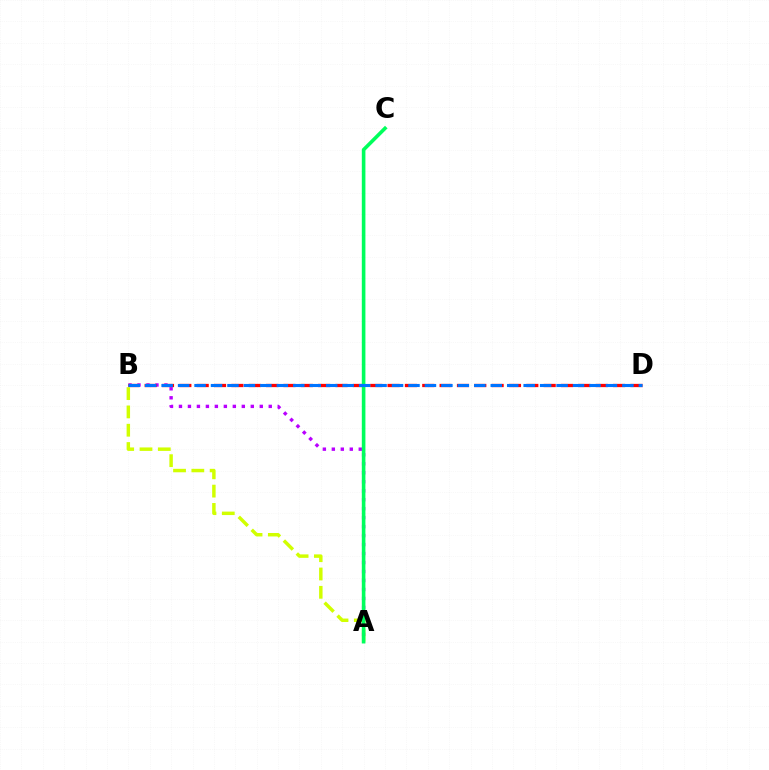{('A', 'B'): [{'color': '#b900ff', 'line_style': 'dotted', 'thickness': 2.44}, {'color': '#d1ff00', 'line_style': 'dashed', 'thickness': 2.49}], ('B', 'D'): [{'color': '#ff0000', 'line_style': 'dashed', 'thickness': 2.36}, {'color': '#0074ff', 'line_style': 'dashed', 'thickness': 2.24}], ('A', 'C'): [{'color': '#00ff5c', 'line_style': 'solid', 'thickness': 2.6}]}